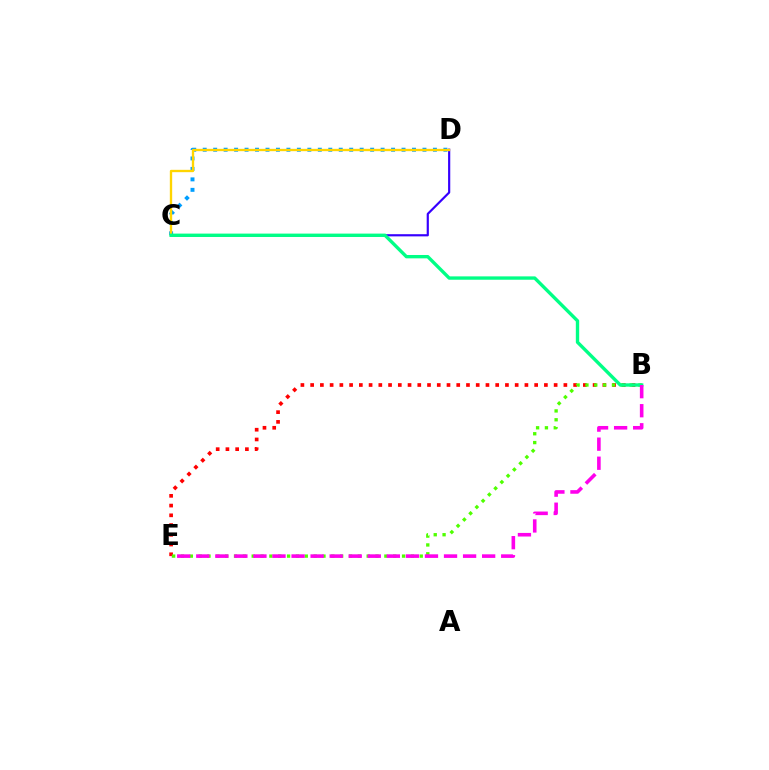{('C', 'D'): [{'color': '#009eff', 'line_style': 'dotted', 'thickness': 2.84}, {'color': '#3700ff', 'line_style': 'solid', 'thickness': 1.57}, {'color': '#ffd500', 'line_style': 'solid', 'thickness': 1.69}], ('B', 'E'): [{'color': '#ff0000', 'line_style': 'dotted', 'thickness': 2.65}, {'color': '#4fff00', 'line_style': 'dotted', 'thickness': 2.4}, {'color': '#ff00ed', 'line_style': 'dashed', 'thickness': 2.59}], ('B', 'C'): [{'color': '#00ff86', 'line_style': 'solid', 'thickness': 2.42}]}